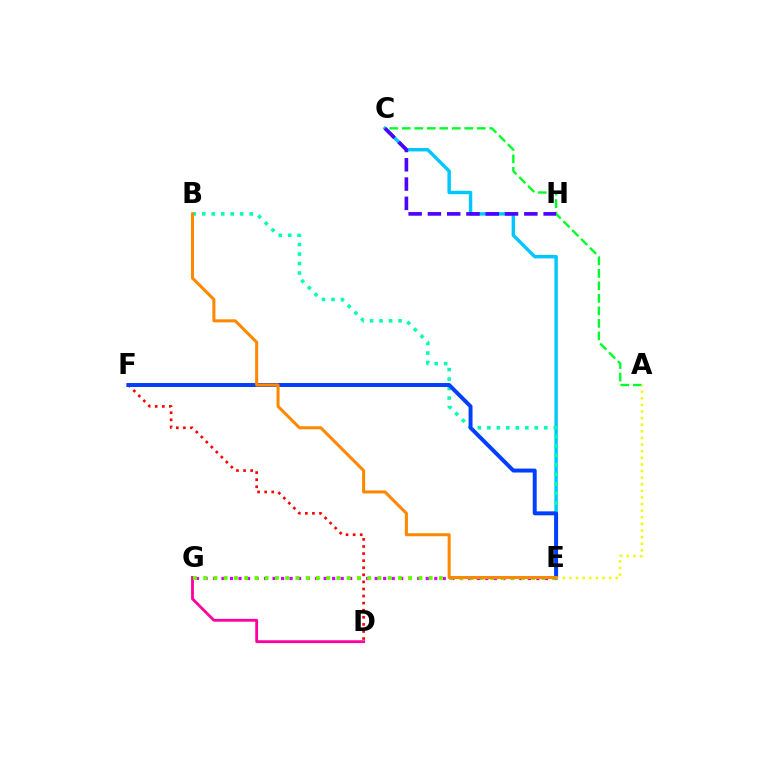{('E', 'G'): [{'color': '#d600ff', 'line_style': 'dotted', 'thickness': 2.31}, {'color': '#66ff00', 'line_style': 'dotted', 'thickness': 2.78}], ('C', 'E'): [{'color': '#00c7ff', 'line_style': 'solid', 'thickness': 2.47}], ('B', 'E'): [{'color': '#00ffaf', 'line_style': 'dotted', 'thickness': 2.58}, {'color': '#ff8800', 'line_style': 'solid', 'thickness': 2.19}], ('D', 'F'): [{'color': '#ff0000', 'line_style': 'dotted', 'thickness': 1.92}], ('E', 'F'): [{'color': '#003fff', 'line_style': 'solid', 'thickness': 2.84}], ('D', 'G'): [{'color': '#ff00a0', 'line_style': 'solid', 'thickness': 2.03}], ('A', 'C'): [{'color': '#00ff27', 'line_style': 'dashed', 'thickness': 1.7}], ('A', 'E'): [{'color': '#eeff00', 'line_style': 'dotted', 'thickness': 1.8}], ('C', 'H'): [{'color': '#4f00ff', 'line_style': 'dashed', 'thickness': 2.62}]}